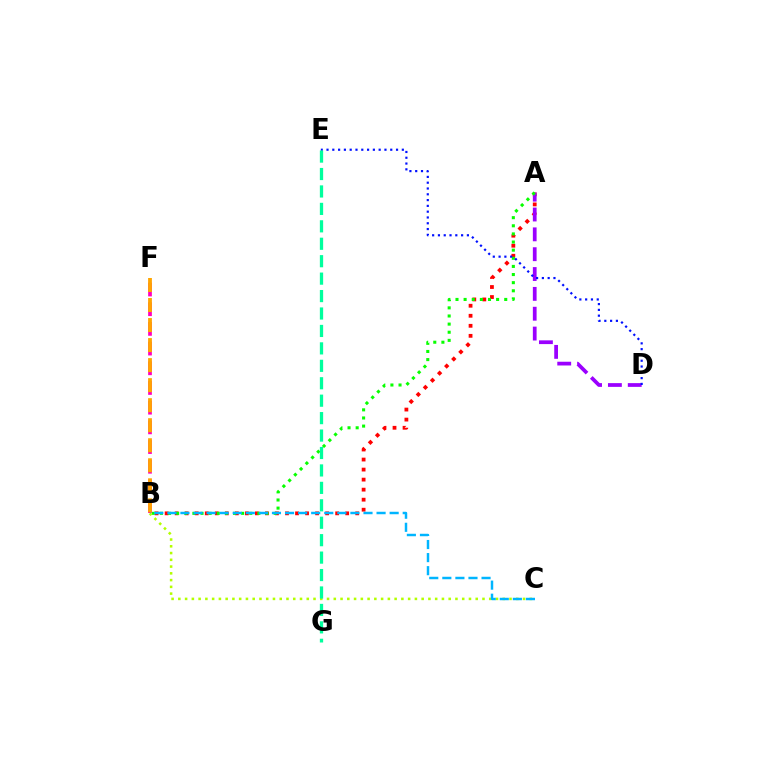{('A', 'B'): [{'color': '#ff0000', 'line_style': 'dotted', 'thickness': 2.73}, {'color': '#08ff00', 'line_style': 'dotted', 'thickness': 2.21}], ('B', 'F'): [{'color': '#ff00bd', 'line_style': 'dashed', 'thickness': 2.68}, {'color': '#ffa500', 'line_style': 'dashed', 'thickness': 2.72}], ('A', 'D'): [{'color': '#9b00ff', 'line_style': 'dashed', 'thickness': 2.7}], ('B', 'C'): [{'color': '#b3ff00', 'line_style': 'dotted', 'thickness': 1.84}, {'color': '#00b5ff', 'line_style': 'dashed', 'thickness': 1.78}], ('D', 'E'): [{'color': '#0010ff', 'line_style': 'dotted', 'thickness': 1.57}], ('E', 'G'): [{'color': '#00ff9d', 'line_style': 'dashed', 'thickness': 2.37}]}